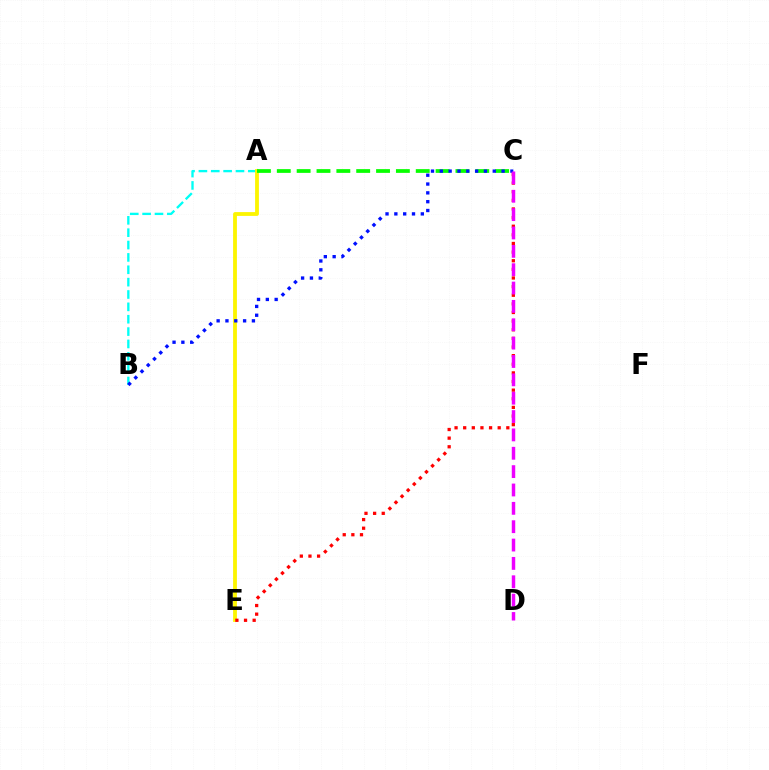{('A', 'B'): [{'color': '#00fff6', 'line_style': 'dashed', 'thickness': 1.68}], ('A', 'E'): [{'color': '#fcf500', 'line_style': 'solid', 'thickness': 2.74}], ('A', 'C'): [{'color': '#08ff00', 'line_style': 'dashed', 'thickness': 2.7}], ('B', 'C'): [{'color': '#0010ff', 'line_style': 'dotted', 'thickness': 2.4}], ('C', 'E'): [{'color': '#ff0000', 'line_style': 'dotted', 'thickness': 2.34}], ('C', 'D'): [{'color': '#ee00ff', 'line_style': 'dashed', 'thickness': 2.49}]}